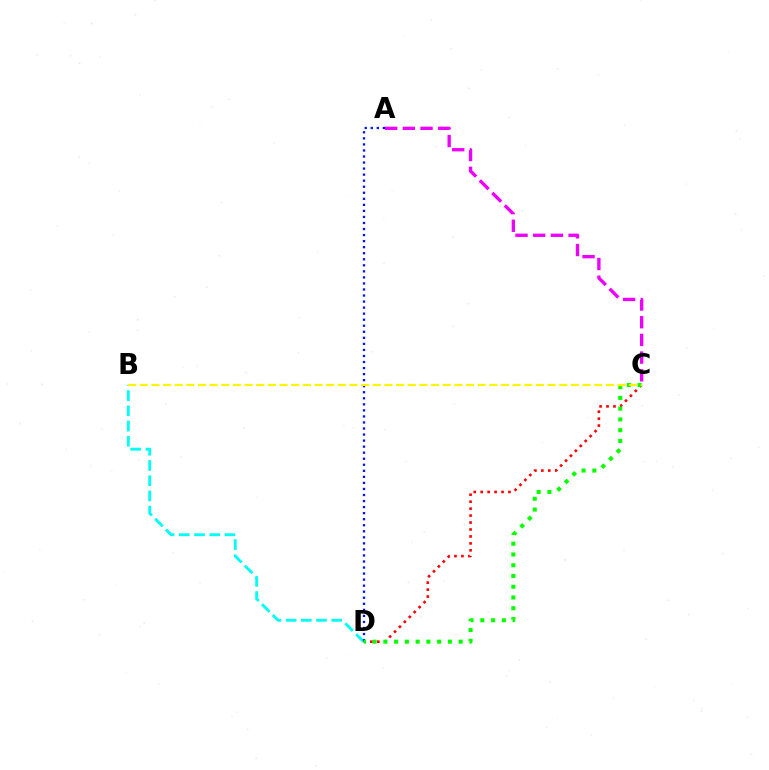{('B', 'D'): [{'color': '#00fff6', 'line_style': 'dashed', 'thickness': 2.07}], ('A', 'C'): [{'color': '#ee00ff', 'line_style': 'dashed', 'thickness': 2.4}], ('C', 'D'): [{'color': '#ff0000', 'line_style': 'dotted', 'thickness': 1.89}, {'color': '#08ff00', 'line_style': 'dotted', 'thickness': 2.92}], ('A', 'D'): [{'color': '#0010ff', 'line_style': 'dotted', 'thickness': 1.64}], ('B', 'C'): [{'color': '#fcf500', 'line_style': 'dashed', 'thickness': 1.58}]}